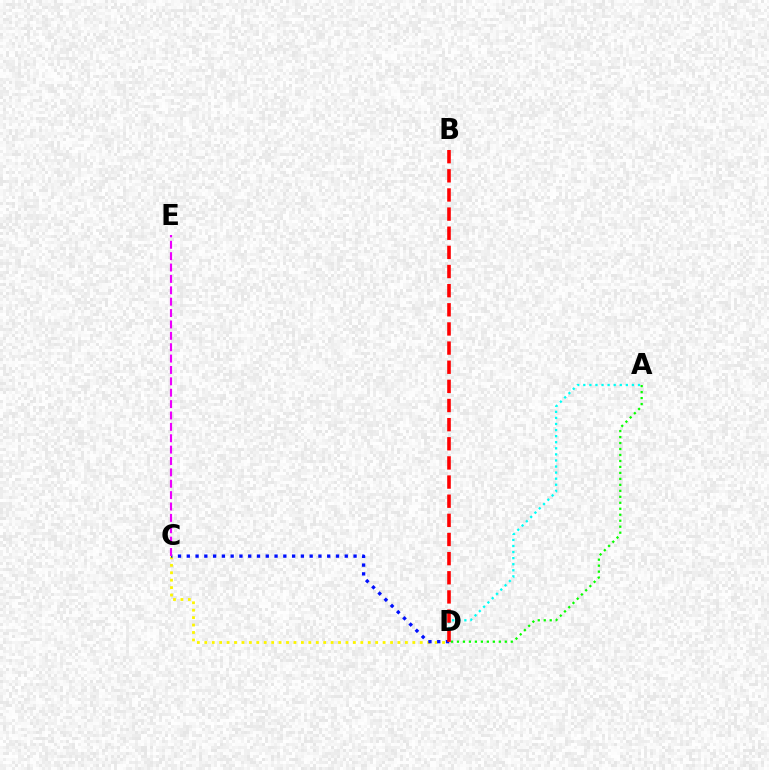{('C', 'D'): [{'color': '#fcf500', 'line_style': 'dotted', 'thickness': 2.02}, {'color': '#0010ff', 'line_style': 'dotted', 'thickness': 2.38}], ('A', 'D'): [{'color': '#00fff6', 'line_style': 'dotted', 'thickness': 1.65}, {'color': '#08ff00', 'line_style': 'dotted', 'thickness': 1.62}], ('C', 'E'): [{'color': '#ee00ff', 'line_style': 'dashed', 'thickness': 1.55}], ('B', 'D'): [{'color': '#ff0000', 'line_style': 'dashed', 'thickness': 2.6}]}